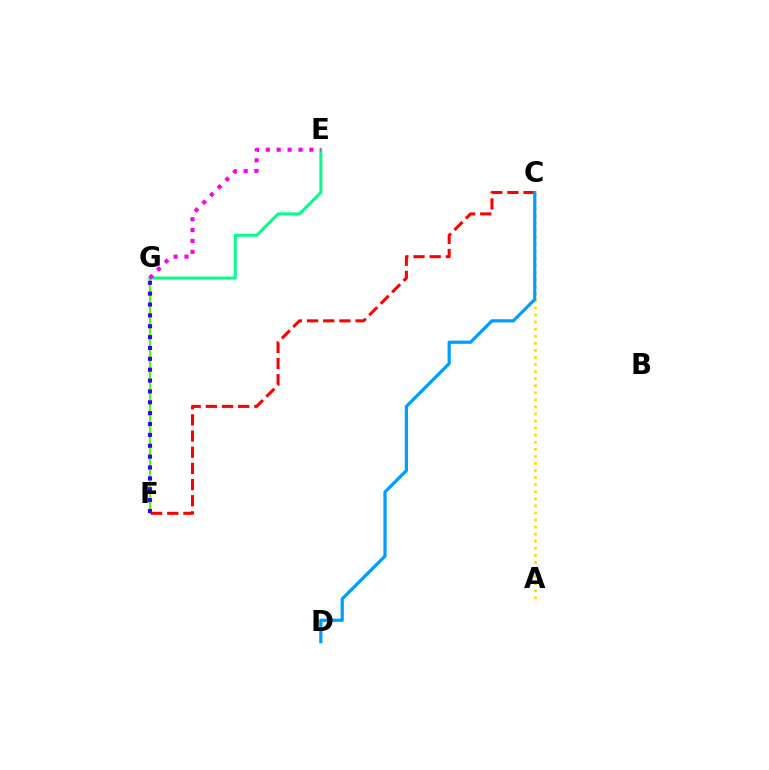{('F', 'G'): [{'color': '#4fff00', 'line_style': 'solid', 'thickness': 1.55}, {'color': '#3700ff', 'line_style': 'dotted', 'thickness': 2.95}], ('E', 'G'): [{'color': '#00ff86', 'line_style': 'solid', 'thickness': 2.14}, {'color': '#ff00ed', 'line_style': 'dotted', 'thickness': 2.96}], ('C', 'F'): [{'color': '#ff0000', 'line_style': 'dashed', 'thickness': 2.2}], ('A', 'C'): [{'color': '#ffd500', 'line_style': 'dotted', 'thickness': 1.92}], ('C', 'D'): [{'color': '#009eff', 'line_style': 'solid', 'thickness': 2.32}]}